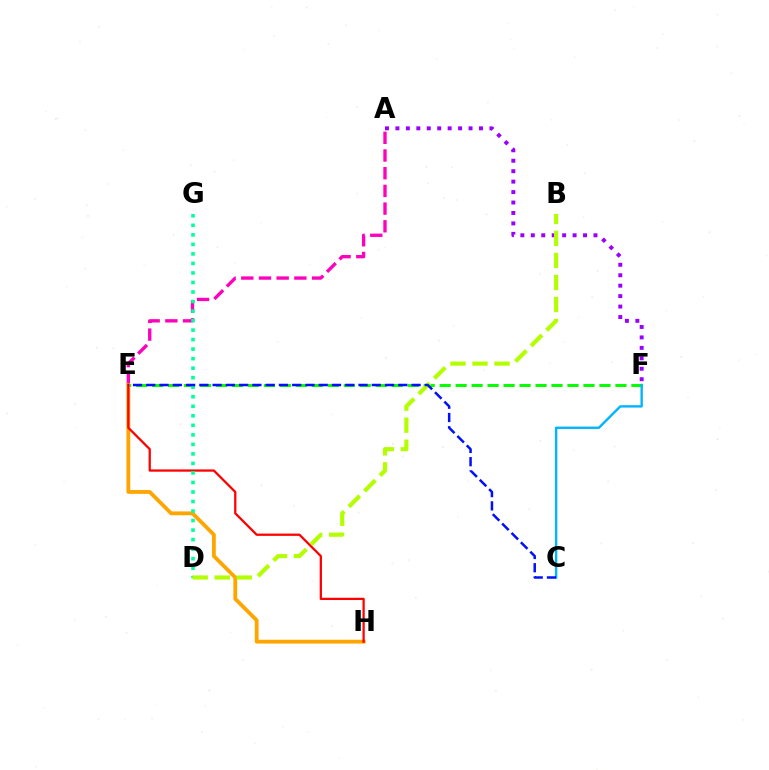{('E', 'F'): [{'color': '#08ff00', 'line_style': 'dashed', 'thickness': 2.17}], ('A', 'F'): [{'color': '#9b00ff', 'line_style': 'dotted', 'thickness': 2.84}], ('A', 'E'): [{'color': '#ff00bd', 'line_style': 'dashed', 'thickness': 2.4}], ('C', 'F'): [{'color': '#00b5ff', 'line_style': 'solid', 'thickness': 1.72}], ('E', 'H'): [{'color': '#ffa500', 'line_style': 'solid', 'thickness': 2.74}, {'color': '#ff0000', 'line_style': 'solid', 'thickness': 1.63}], ('D', 'G'): [{'color': '#00ff9d', 'line_style': 'dotted', 'thickness': 2.59}], ('B', 'D'): [{'color': '#b3ff00', 'line_style': 'dashed', 'thickness': 2.99}], ('C', 'E'): [{'color': '#0010ff', 'line_style': 'dashed', 'thickness': 1.8}]}